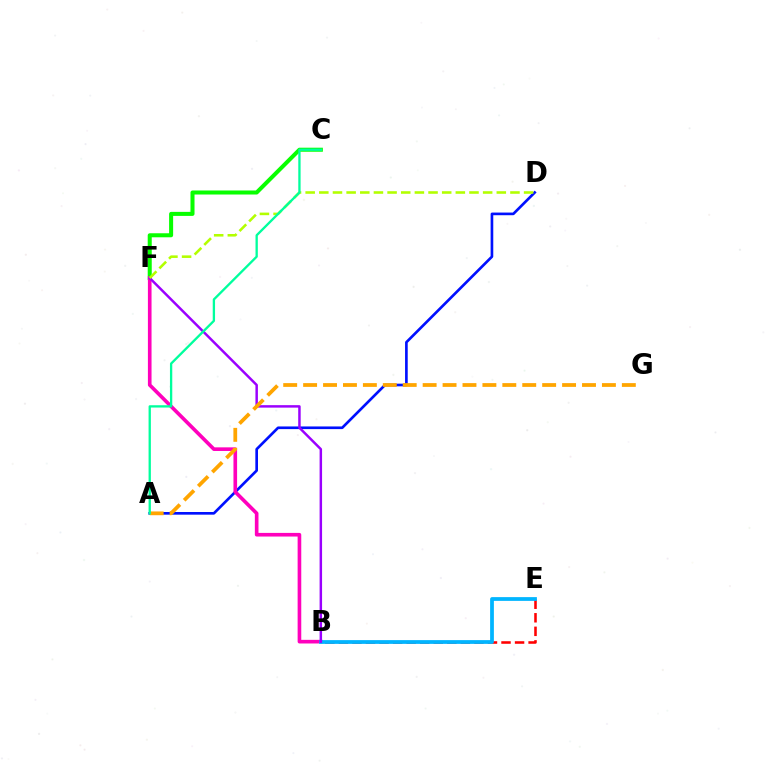{('A', 'D'): [{'color': '#0010ff', 'line_style': 'solid', 'thickness': 1.91}], ('C', 'F'): [{'color': '#08ff00', 'line_style': 'solid', 'thickness': 2.9}], ('B', 'E'): [{'color': '#ff0000', 'line_style': 'dashed', 'thickness': 1.84}, {'color': '#00b5ff', 'line_style': 'solid', 'thickness': 2.71}], ('B', 'F'): [{'color': '#ff00bd', 'line_style': 'solid', 'thickness': 2.62}, {'color': '#9b00ff', 'line_style': 'solid', 'thickness': 1.78}], ('A', 'G'): [{'color': '#ffa500', 'line_style': 'dashed', 'thickness': 2.71}], ('D', 'F'): [{'color': '#b3ff00', 'line_style': 'dashed', 'thickness': 1.85}], ('A', 'C'): [{'color': '#00ff9d', 'line_style': 'solid', 'thickness': 1.67}]}